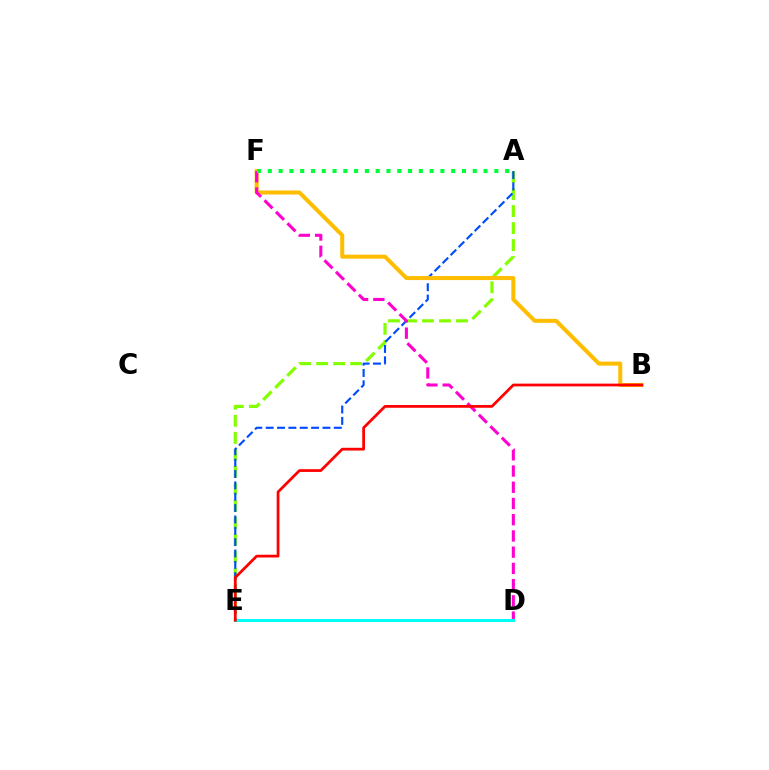{('A', 'E'): [{'color': '#84ff00', 'line_style': 'dashed', 'thickness': 2.31}, {'color': '#004bff', 'line_style': 'dashed', 'thickness': 1.54}], ('D', 'E'): [{'color': '#7200ff', 'line_style': 'dashed', 'thickness': 1.95}, {'color': '#00fff6', 'line_style': 'solid', 'thickness': 2.18}], ('B', 'F'): [{'color': '#ffbd00', 'line_style': 'solid', 'thickness': 2.89}], ('D', 'F'): [{'color': '#ff00cf', 'line_style': 'dashed', 'thickness': 2.2}], ('A', 'F'): [{'color': '#00ff39', 'line_style': 'dotted', 'thickness': 2.93}], ('B', 'E'): [{'color': '#ff0000', 'line_style': 'solid', 'thickness': 1.98}]}